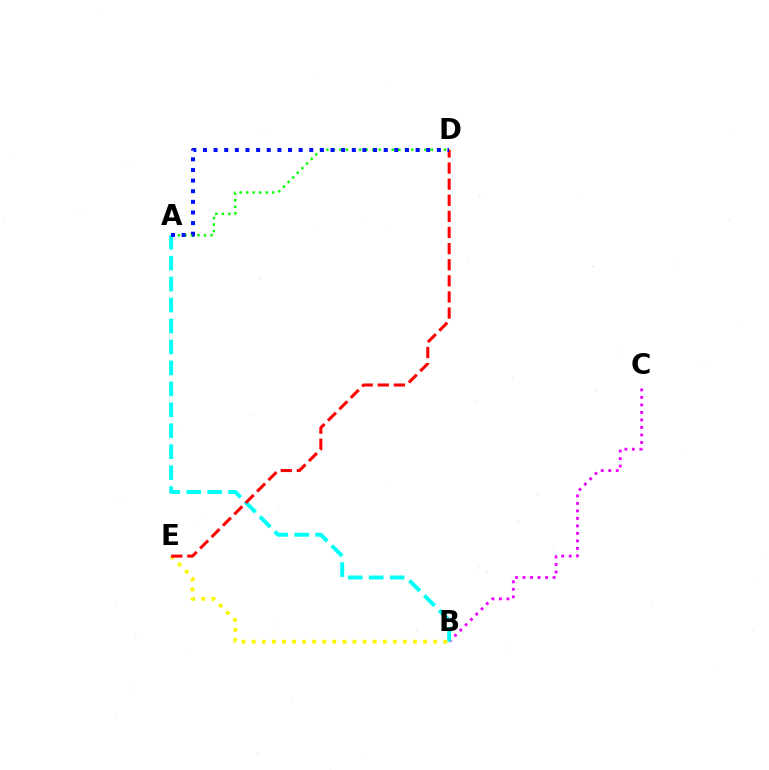{('B', 'C'): [{'color': '#ee00ff', 'line_style': 'dotted', 'thickness': 2.04}], ('A', 'B'): [{'color': '#00fff6', 'line_style': 'dashed', 'thickness': 2.85}], ('B', 'E'): [{'color': '#fcf500', 'line_style': 'dotted', 'thickness': 2.74}], ('A', 'D'): [{'color': '#08ff00', 'line_style': 'dotted', 'thickness': 1.77}, {'color': '#0010ff', 'line_style': 'dotted', 'thickness': 2.89}], ('D', 'E'): [{'color': '#ff0000', 'line_style': 'dashed', 'thickness': 2.19}]}